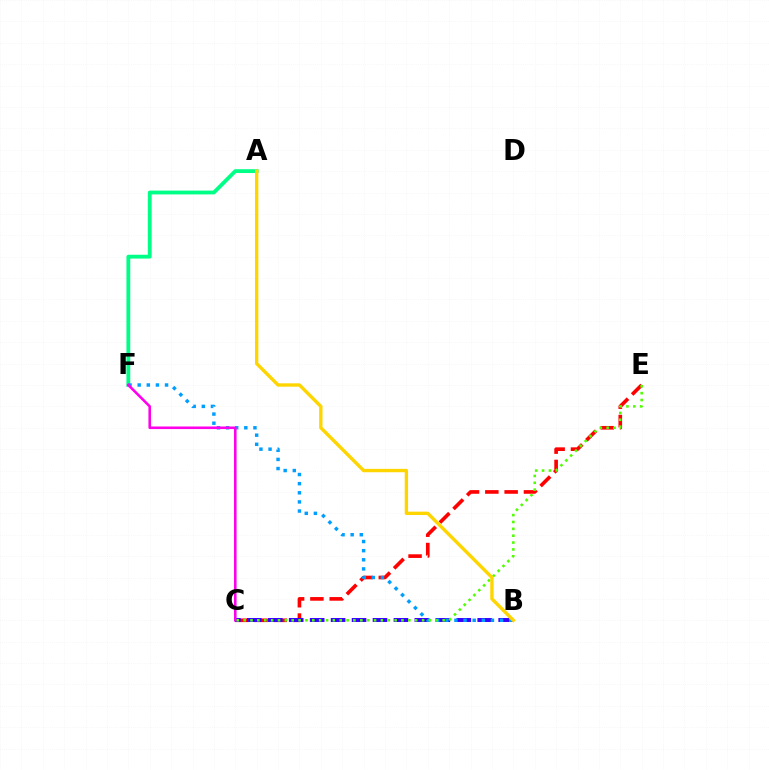{('A', 'F'): [{'color': '#00ff86', 'line_style': 'solid', 'thickness': 2.75}], ('C', 'E'): [{'color': '#ff0000', 'line_style': 'dashed', 'thickness': 2.62}, {'color': '#4fff00', 'line_style': 'dotted', 'thickness': 1.86}], ('B', 'C'): [{'color': '#3700ff', 'line_style': 'dashed', 'thickness': 2.85}], ('B', 'F'): [{'color': '#009eff', 'line_style': 'dotted', 'thickness': 2.48}], ('C', 'F'): [{'color': '#ff00ed', 'line_style': 'solid', 'thickness': 1.87}], ('A', 'B'): [{'color': '#ffd500', 'line_style': 'solid', 'thickness': 2.42}]}